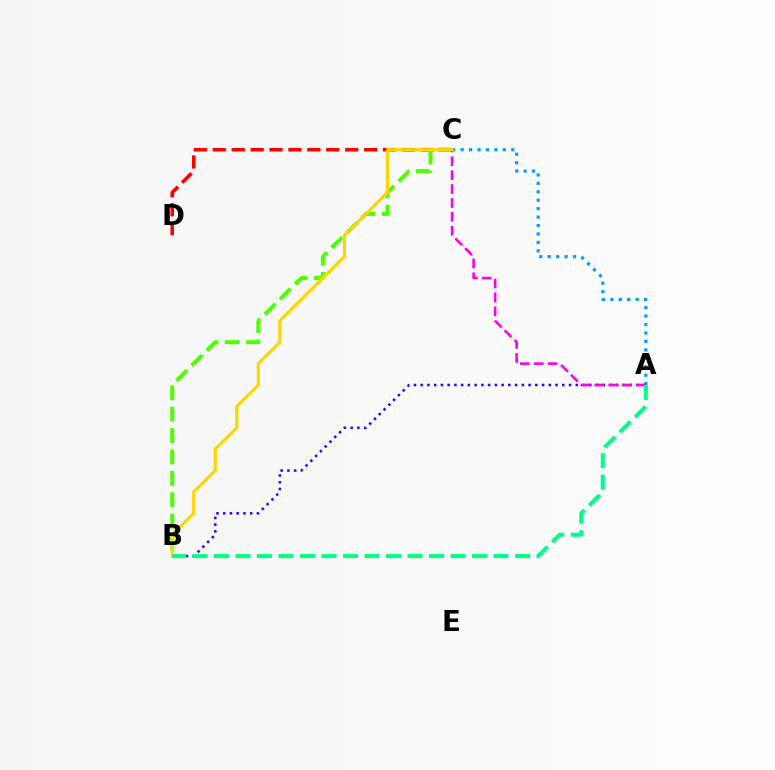{('C', 'D'): [{'color': '#ff0000', 'line_style': 'dashed', 'thickness': 2.57}], ('B', 'C'): [{'color': '#4fff00', 'line_style': 'dashed', 'thickness': 2.9}, {'color': '#ffd500', 'line_style': 'solid', 'thickness': 2.28}], ('A', 'B'): [{'color': '#3700ff', 'line_style': 'dotted', 'thickness': 1.83}, {'color': '#00ff86', 'line_style': 'dashed', 'thickness': 2.92}], ('A', 'C'): [{'color': '#009eff', 'line_style': 'dotted', 'thickness': 2.29}, {'color': '#ff00ed', 'line_style': 'dashed', 'thickness': 1.89}]}